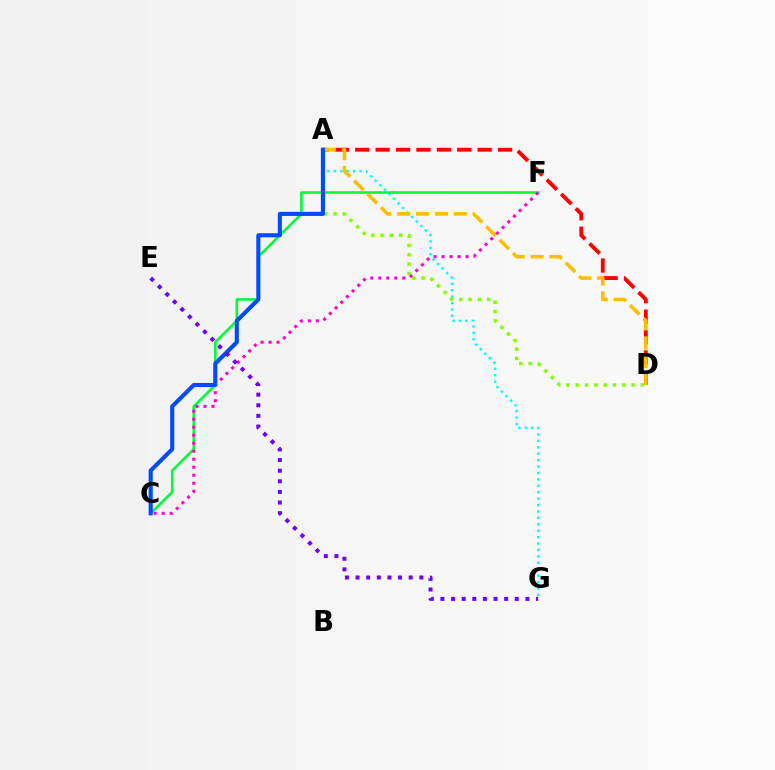{('A', 'G'): [{'color': '#00fff6', 'line_style': 'dotted', 'thickness': 1.74}], ('A', 'D'): [{'color': '#ff0000', 'line_style': 'dashed', 'thickness': 2.77}, {'color': '#84ff00', 'line_style': 'dotted', 'thickness': 2.53}, {'color': '#ffbd00', 'line_style': 'dashed', 'thickness': 2.56}], ('C', 'F'): [{'color': '#00ff39', 'line_style': 'solid', 'thickness': 1.87}, {'color': '#ff00cf', 'line_style': 'dotted', 'thickness': 2.18}], ('A', 'C'): [{'color': '#004bff', 'line_style': 'solid', 'thickness': 2.96}], ('E', 'G'): [{'color': '#7200ff', 'line_style': 'dotted', 'thickness': 2.89}]}